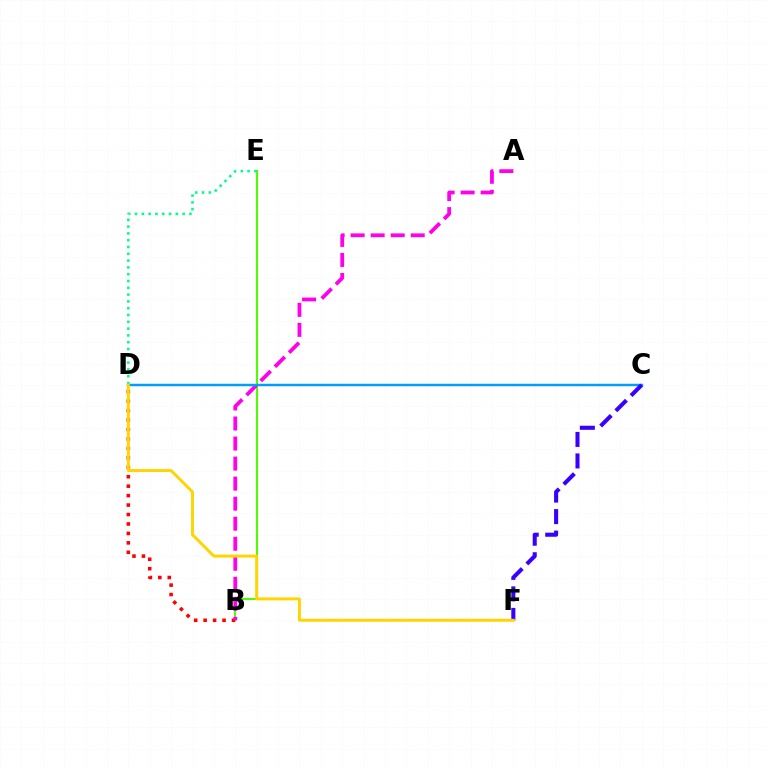{('B', 'E'): [{'color': '#4fff00', 'line_style': 'solid', 'thickness': 1.5}], ('D', 'E'): [{'color': '#00ff86', 'line_style': 'dotted', 'thickness': 1.85}], ('B', 'D'): [{'color': '#ff0000', 'line_style': 'dotted', 'thickness': 2.57}], ('A', 'B'): [{'color': '#ff00ed', 'line_style': 'dashed', 'thickness': 2.72}], ('C', 'D'): [{'color': '#009eff', 'line_style': 'solid', 'thickness': 1.77}], ('C', 'F'): [{'color': '#3700ff', 'line_style': 'dashed', 'thickness': 2.92}], ('D', 'F'): [{'color': '#ffd500', 'line_style': 'solid', 'thickness': 2.13}]}